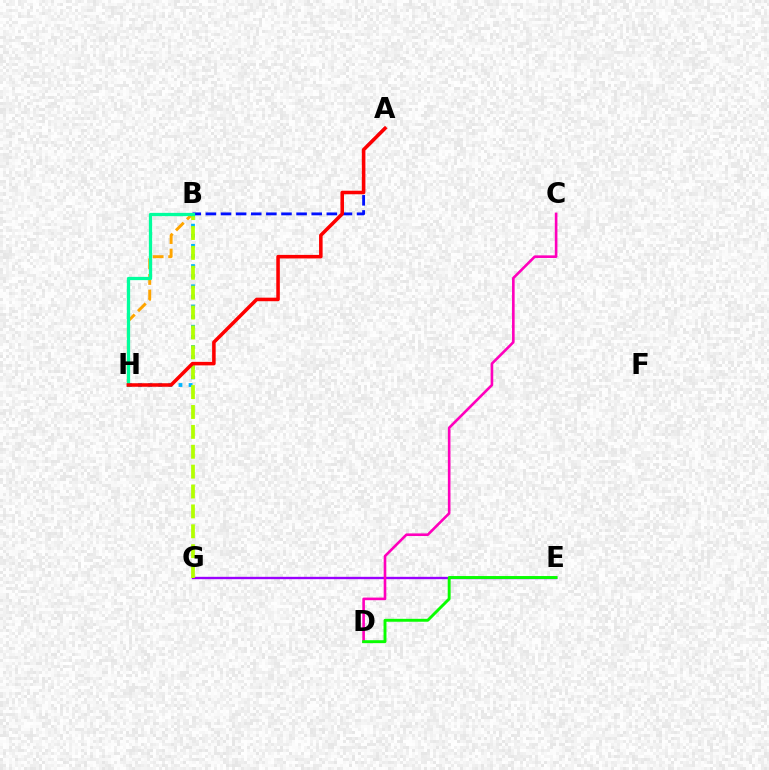{('A', 'B'): [{'color': '#0010ff', 'line_style': 'dashed', 'thickness': 2.05}], ('E', 'G'): [{'color': '#9b00ff', 'line_style': 'solid', 'thickness': 1.7}], ('B', 'H'): [{'color': '#ffa500', 'line_style': 'dashed', 'thickness': 2.12}, {'color': '#00b5ff', 'line_style': 'dotted', 'thickness': 2.75}, {'color': '#00ff9d', 'line_style': 'solid', 'thickness': 2.36}], ('B', 'G'): [{'color': '#b3ff00', 'line_style': 'dashed', 'thickness': 2.7}], ('A', 'H'): [{'color': '#ff0000', 'line_style': 'solid', 'thickness': 2.55}], ('C', 'D'): [{'color': '#ff00bd', 'line_style': 'solid', 'thickness': 1.89}], ('D', 'E'): [{'color': '#08ff00', 'line_style': 'solid', 'thickness': 2.1}]}